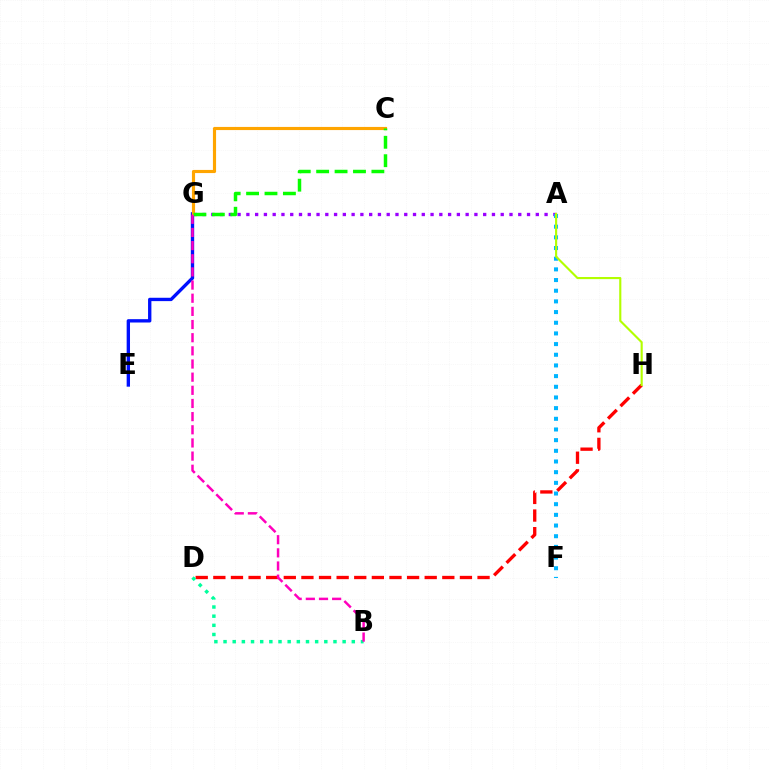{('D', 'H'): [{'color': '#ff0000', 'line_style': 'dashed', 'thickness': 2.39}], ('B', 'D'): [{'color': '#00ff9d', 'line_style': 'dotted', 'thickness': 2.49}], ('E', 'G'): [{'color': '#0010ff', 'line_style': 'solid', 'thickness': 2.41}], ('A', 'G'): [{'color': '#9b00ff', 'line_style': 'dotted', 'thickness': 2.38}], ('C', 'G'): [{'color': '#ffa500', 'line_style': 'solid', 'thickness': 2.26}, {'color': '#08ff00', 'line_style': 'dashed', 'thickness': 2.5}], ('A', 'F'): [{'color': '#00b5ff', 'line_style': 'dotted', 'thickness': 2.9}], ('A', 'H'): [{'color': '#b3ff00', 'line_style': 'solid', 'thickness': 1.53}], ('B', 'G'): [{'color': '#ff00bd', 'line_style': 'dashed', 'thickness': 1.79}]}